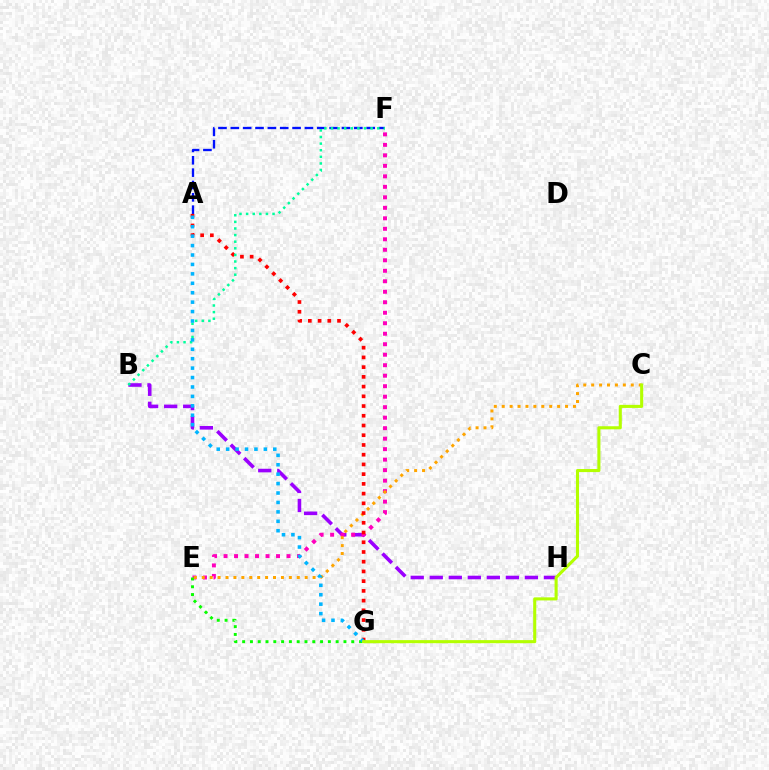{('A', 'F'): [{'color': '#0010ff', 'line_style': 'dashed', 'thickness': 1.68}], ('B', 'H'): [{'color': '#9b00ff', 'line_style': 'dashed', 'thickness': 2.58}], ('E', 'F'): [{'color': '#ff00bd', 'line_style': 'dotted', 'thickness': 2.85}], ('E', 'G'): [{'color': '#08ff00', 'line_style': 'dotted', 'thickness': 2.12}], ('C', 'E'): [{'color': '#ffa500', 'line_style': 'dotted', 'thickness': 2.15}], ('A', 'G'): [{'color': '#ff0000', 'line_style': 'dotted', 'thickness': 2.64}, {'color': '#00b5ff', 'line_style': 'dotted', 'thickness': 2.56}], ('B', 'F'): [{'color': '#00ff9d', 'line_style': 'dotted', 'thickness': 1.8}], ('C', 'G'): [{'color': '#b3ff00', 'line_style': 'solid', 'thickness': 2.21}]}